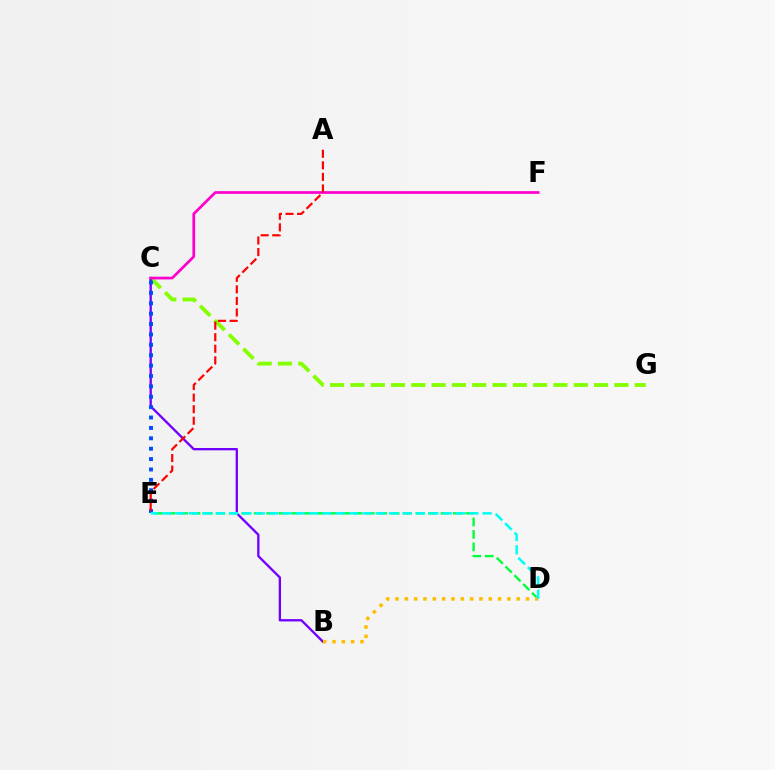{('C', 'G'): [{'color': '#84ff00', 'line_style': 'dashed', 'thickness': 2.76}], ('B', 'C'): [{'color': '#7200ff', 'line_style': 'solid', 'thickness': 1.68}], ('D', 'E'): [{'color': '#00ff39', 'line_style': 'dashed', 'thickness': 1.69}, {'color': '#00fff6', 'line_style': 'dashed', 'thickness': 1.81}], ('B', 'D'): [{'color': '#ffbd00', 'line_style': 'dotted', 'thickness': 2.53}], ('C', 'E'): [{'color': '#004bff', 'line_style': 'dotted', 'thickness': 2.82}], ('C', 'F'): [{'color': '#ff00cf', 'line_style': 'solid', 'thickness': 1.97}], ('A', 'E'): [{'color': '#ff0000', 'line_style': 'dashed', 'thickness': 1.57}]}